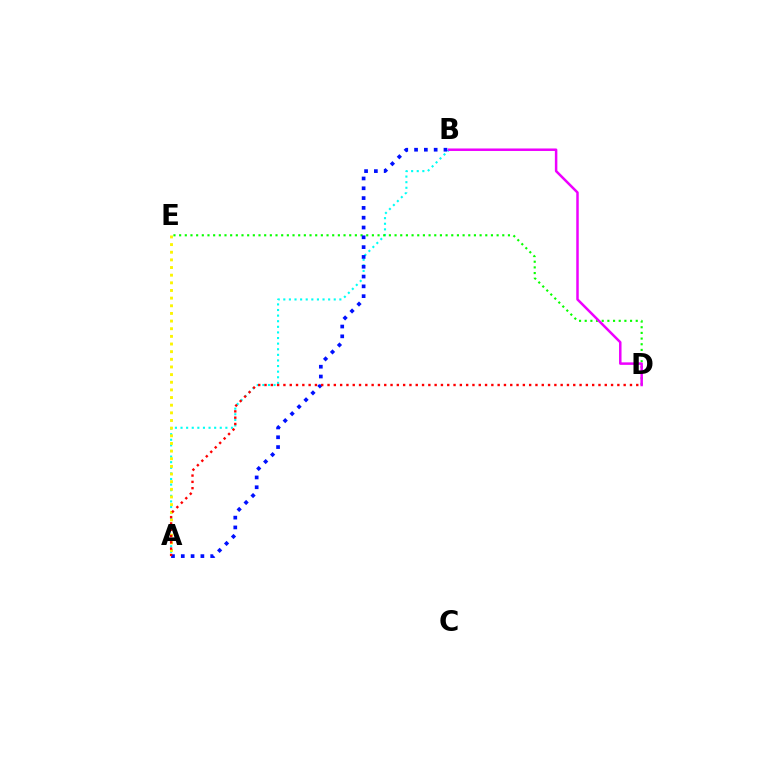{('A', 'B'): [{'color': '#00fff6', 'line_style': 'dotted', 'thickness': 1.52}, {'color': '#0010ff', 'line_style': 'dotted', 'thickness': 2.66}], ('D', 'E'): [{'color': '#08ff00', 'line_style': 'dotted', 'thickness': 1.54}], ('A', 'E'): [{'color': '#fcf500', 'line_style': 'dotted', 'thickness': 2.08}], ('B', 'D'): [{'color': '#ee00ff', 'line_style': 'solid', 'thickness': 1.8}], ('A', 'D'): [{'color': '#ff0000', 'line_style': 'dotted', 'thickness': 1.71}]}